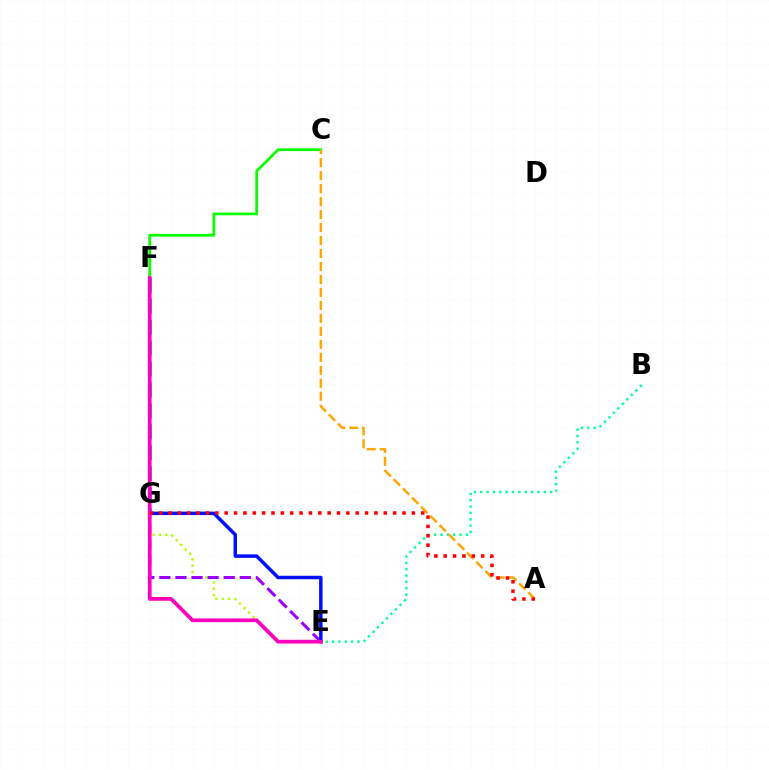{('E', 'G'): [{'color': '#b3ff00', 'line_style': 'dotted', 'thickness': 1.73}, {'color': '#9b00ff', 'line_style': 'dashed', 'thickness': 2.19}, {'color': '#0010ff', 'line_style': 'solid', 'thickness': 2.5}], ('C', 'F'): [{'color': '#08ff00', 'line_style': 'solid', 'thickness': 1.95}], ('F', 'G'): [{'color': '#00b5ff', 'line_style': 'dashed', 'thickness': 2.84}], ('B', 'E'): [{'color': '#00ff9d', 'line_style': 'dotted', 'thickness': 1.72}], ('A', 'C'): [{'color': '#ffa500', 'line_style': 'dashed', 'thickness': 1.76}], ('E', 'F'): [{'color': '#ff00bd', 'line_style': 'solid', 'thickness': 2.7}], ('A', 'G'): [{'color': '#ff0000', 'line_style': 'dotted', 'thickness': 2.54}]}